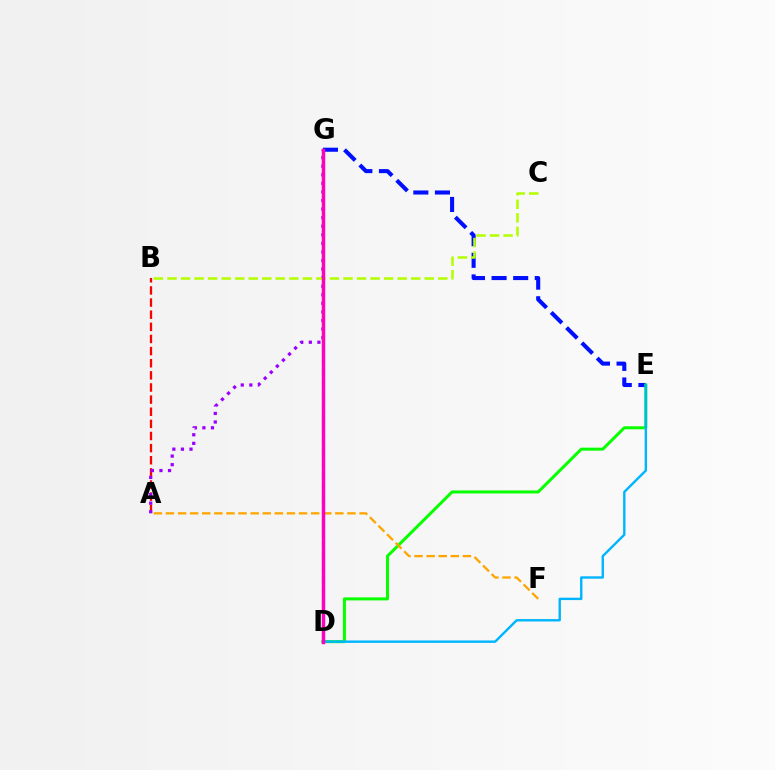{('E', 'G'): [{'color': '#0010ff', 'line_style': 'dashed', 'thickness': 2.93}], ('A', 'B'): [{'color': '#ff0000', 'line_style': 'dashed', 'thickness': 1.65}], ('D', 'E'): [{'color': '#08ff00', 'line_style': 'solid', 'thickness': 2.17}, {'color': '#00b5ff', 'line_style': 'solid', 'thickness': 1.72}], ('D', 'G'): [{'color': '#00ff9d', 'line_style': 'dashed', 'thickness': 1.57}, {'color': '#ff00bd', 'line_style': 'solid', 'thickness': 2.49}], ('A', 'G'): [{'color': '#9b00ff', 'line_style': 'dotted', 'thickness': 2.33}], ('B', 'C'): [{'color': '#b3ff00', 'line_style': 'dashed', 'thickness': 1.84}], ('A', 'F'): [{'color': '#ffa500', 'line_style': 'dashed', 'thickness': 1.64}]}